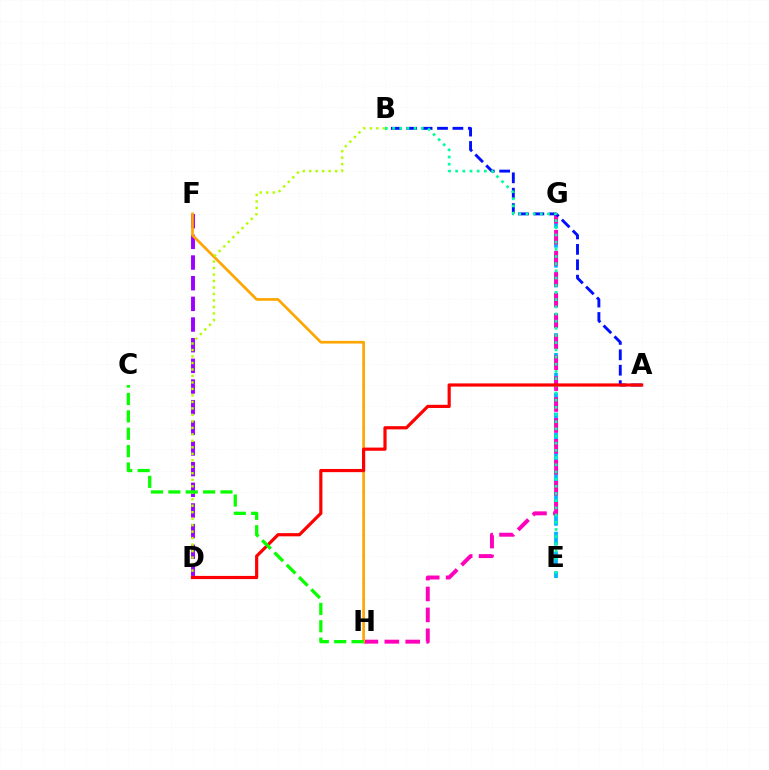{('E', 'G'): [{'color': '#00b5ff', 'line_style': 'dashed', 'thickness': 2.7}], ('D', 'F'): [{'color': '#9b00ff', 'line_style': 'dashed', 'thickness': 2.81}], ('G', 'H'): [{'color': '#ff00bd', 'line_style': 'dashed', 'thickness': 2.84}], ('F', 'H'): [{'color': '#ffa500', 'line_style': 'solid', 'thickness': 1.92}], ('A', 'B'): [{'color': '#0010ff', 'line_style': 'dashed', 'thickness': 2.09}], ('B', 'E'): [{'color': '#00ff9d', 'line_style': 'dotted', 'thickness': 1.95}], ('B', 'D'): [{'color': '#b3ff00', 'line_style': 'dotted', 'thickness': 1.76}], ('A', 'D'): [{'color': '#ff0000', 'line_style': 'solid', 'thickness': 2.29}], ('C', 'H'): [{'color': '#08ff00', 'line_style': 'dashed', 'thickness': 2.36}]}